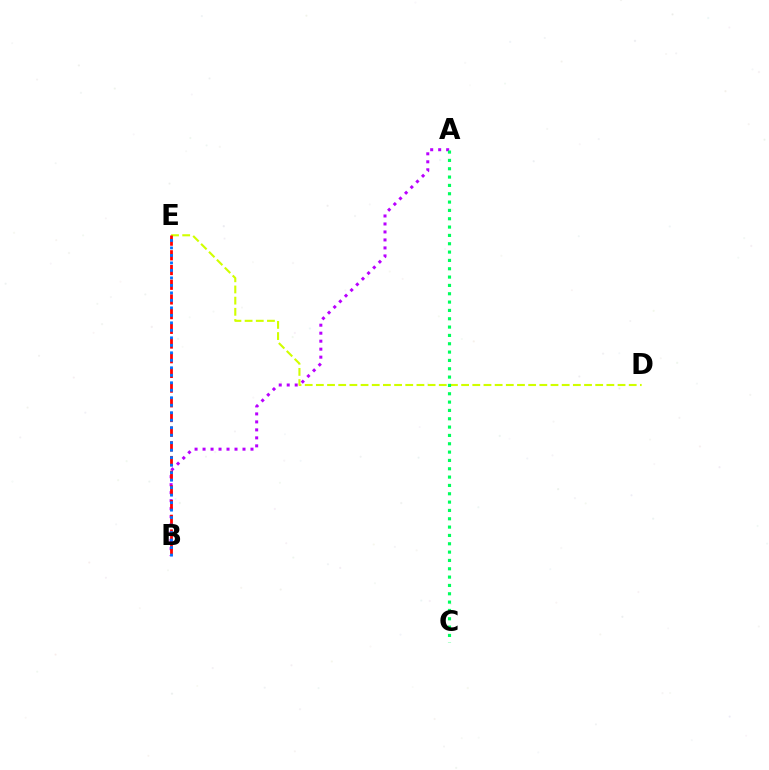{('D', 'E'): [{'color': '#d1ff00', 'line_style': 'dashed', 'thickness': 1.52}], ('A', 'B'): [{'color': '#b900ff', 'line_style': 'dotted', 'thickness': 2.17}], ('A', 'C'): [{'color': '#00ff5c', 'line_style': 'dotted', 'thickness': 2.26}], ('B', 'E'): [{'color': '#ff0000', 'line_style': 'dashed', 'thickness': 2.0}, {'color': '#0074ff', 'line_style': 'dotted', 'thickness': 2.04}]}